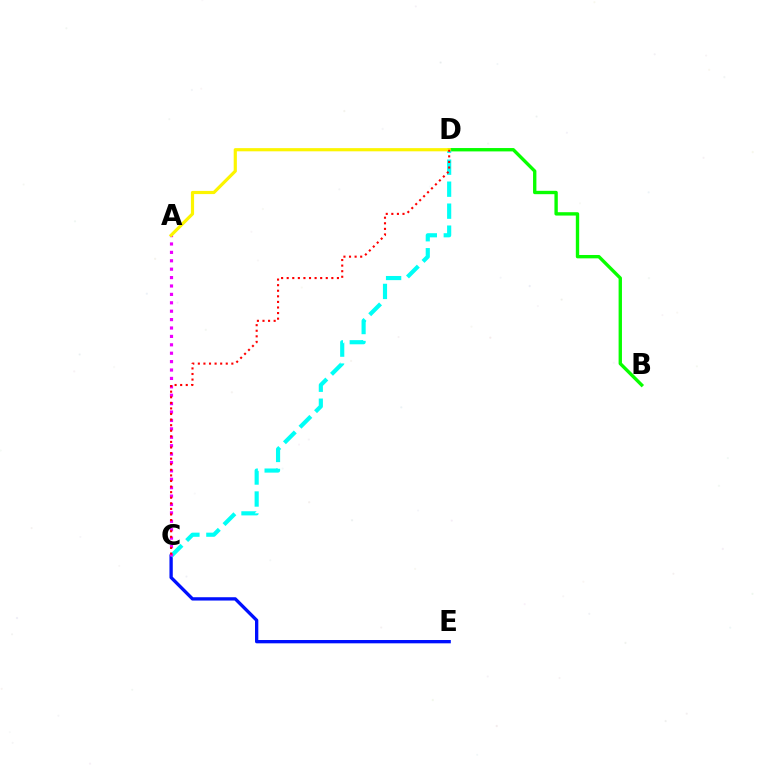{('C', 'E'): [{'color': '#0010ff', 'line_style': 'solid', 'thickness': 2.39}], ('B', 'D'): [{'color': '#08ff00', 'line_style': 'solid', 'thickness': 2.42}], ('C', 'D'): [{'color': '#00fff6', 'line_style': 'dashed', 'thickness': 2.99}, {'color': '#ff0000', 'line_style': 'dotted', 'thickness': 1.52}], ('A', 'C'): [{'color': '#ee00ff', 'line_style': 'dotted', 'thickness': 2.28}], ('A', 'D'): [{'color': '#fcf500', 'line_style': 'solid', 'thickness': 2.29}]}